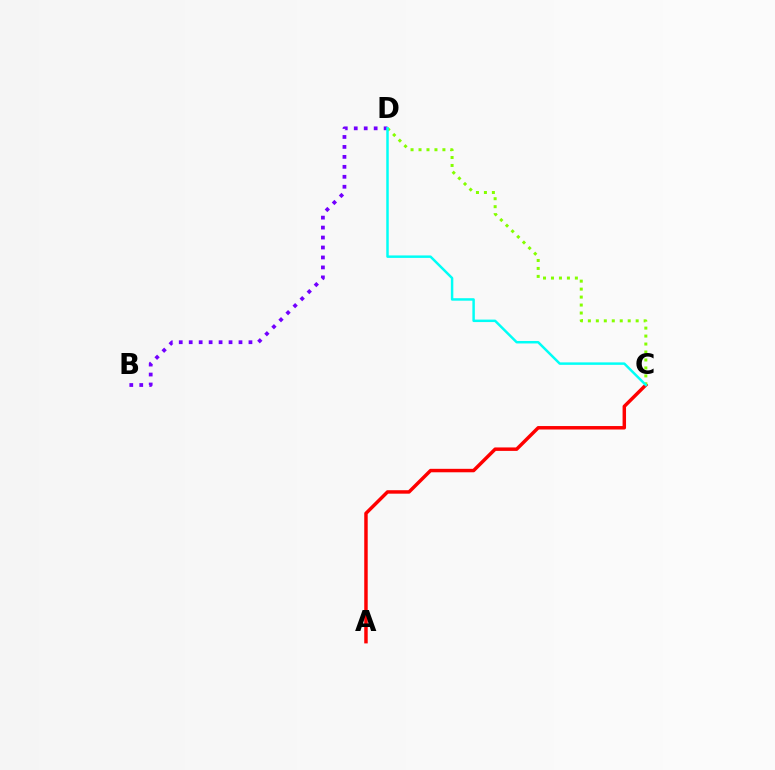{('A', 'C'): [{'color': '#ff0000', 'line_style': 'solid', 'thickness': 2.49}], ('C', 'D'): [{'color': '#84ff00', 'line_style': 'dotted', 'thickness': 2.16}, {'color': '#00fff6', 'line_style': 'solid', 'thickness': 1.78}], ('B', 'D'): [{'color': '#7200ff', 'line_style': 'dotted', 'thickness': 2.71}]}